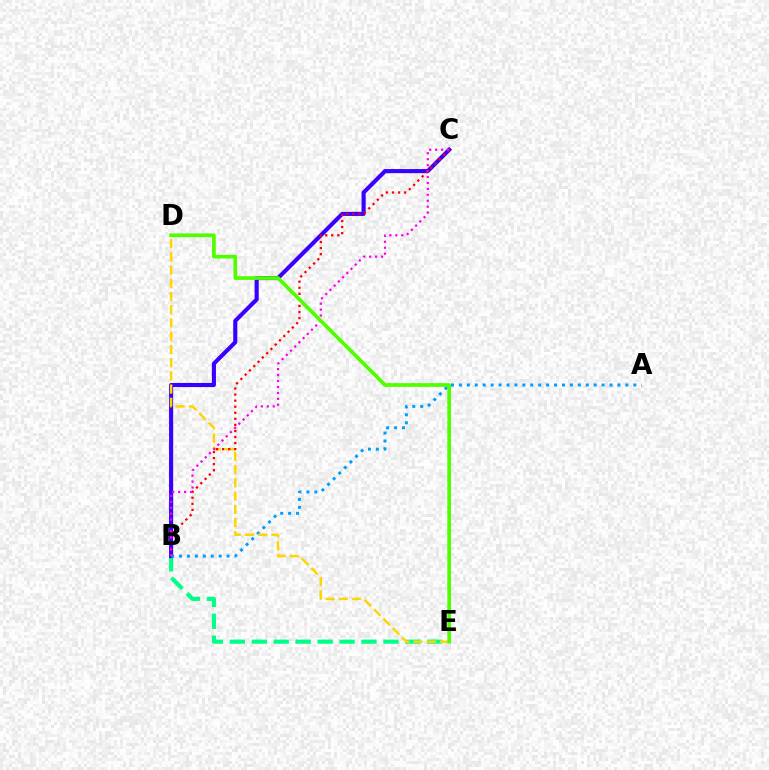{('B', 'E'): [{'color': '#00ff86', 'line_style': 'dashed', 'thickness': 2.98}], ('B', 'C'): [{'color': '#3700ff', 'line_style': 'solid', 'thickness': 2.95}, {'color': '#ff0000', 'line_style': 'dotted', 'thickness': 1.65}, {'color': '#ff00ed', 'line_style': 'dotted', 'thickness': 1.61}], ('A', 'B'): [{'color': '#009eff', 'line_style': 'dotted', 'thickness': 2.15}], ('D', 'E'): [{'color': '#ffd500', 'line_style': 'dashed', 'thickness': 1.8}, {'color': '#4fff00', 'line_style': 'solid', 'thickness': 2.67}]}